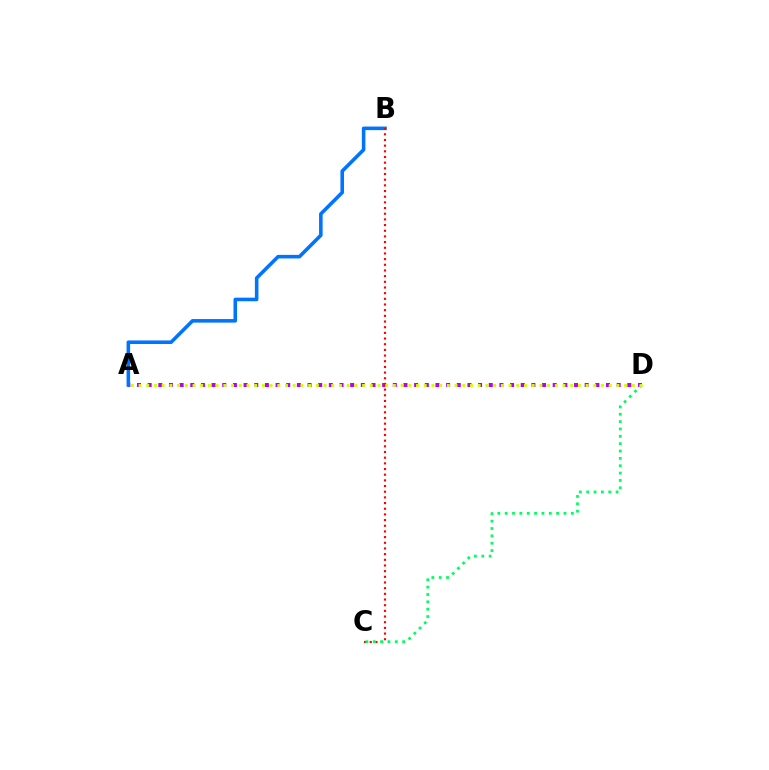{('A', 'D'): [{'color': '#b900ff', 'line_style': 'dotted', 'thickness': 2.9}, {'color': '#d1ff00', 'line_style': 'dotted', 'thickness': 2.09}], ('A', 'B'): [{'color': '#0074ff', 'line_style': 'solid', 'thickness': 2.57}], ('B', 'C'): [{'color': '#ff0000', 'line_style': 'dotted', 'thickness': 1.54}], ('C', 'D'): [{'color': '#00ff5c', 'line_style': 'dotted', 'thickness': 2.0}]}